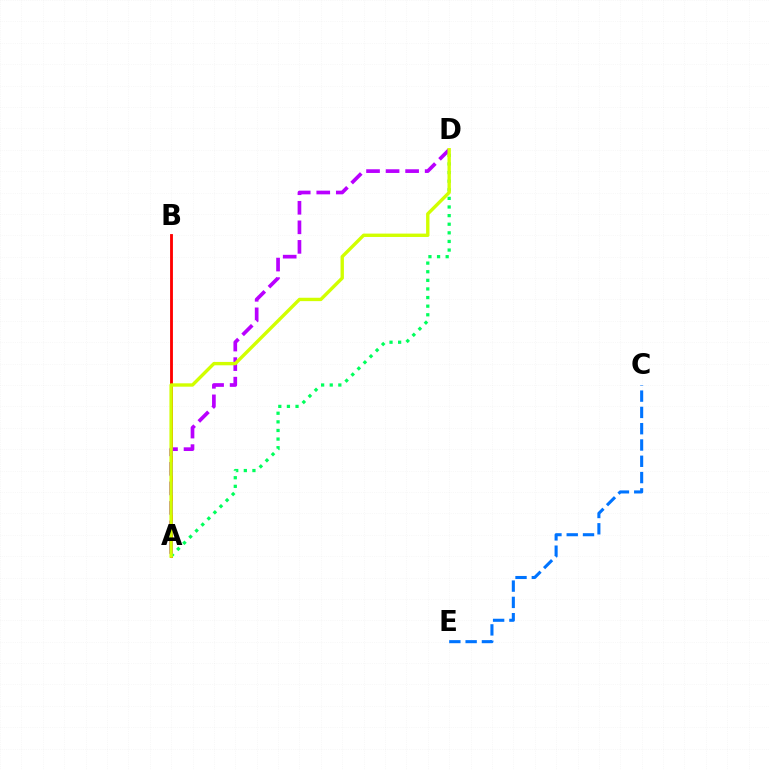{('C', 'E'): [{'color': '#0074ff', 'line_style': 'dashed', 'thickness': 2.21}], ('A', 'B'): [{'color': '#ff0000', 'line_style': 'solid', 'thickness': 2.05}], ('A', 'D'): [{'color': '#00ff5c', 'line_style': 'dotted', 'thickness': 2.34}, {'color': '#b900ff', 'line_style': 'dashed', 'thickness': 2.66}, {'color': '#d1ff00', 'line_style': 'solid', 'thickness': 2.43}]}